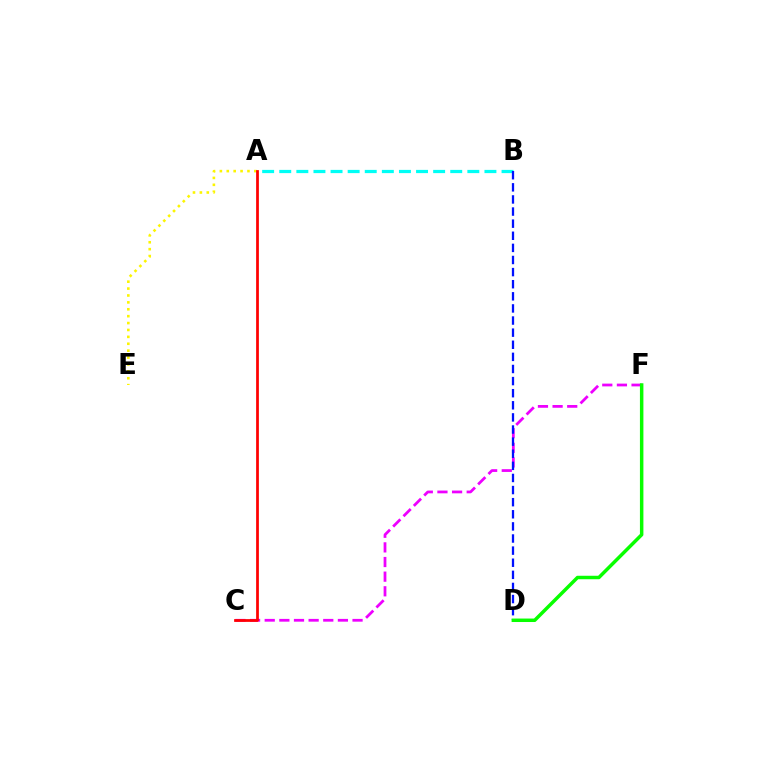{('C', 'F'): [{'color': '#ee00ff', 'line_style': 'dashed', 'thickness': 1.99}], ('A', 'E'): [{'color': '#fcf500', 'line_style': 'dotted', 'thickness': 1.87}], ('A', 'B'): [{'color': '#00fff6', 'line_style': 'dashed', 'thickness': 2.32}], ('B', 'D'): [{'color': '#0010ff', 'line_style': 'dashed', 'thickness': 1.65}], ('D', 'F'): [{'color': '#08ff00', 'line_style': 'solid', 'thickness': 2.5}], ('A', 'C'): [{'color': '#ff0000', 'line_style': 'solid', 'thickness': 1.98}]}